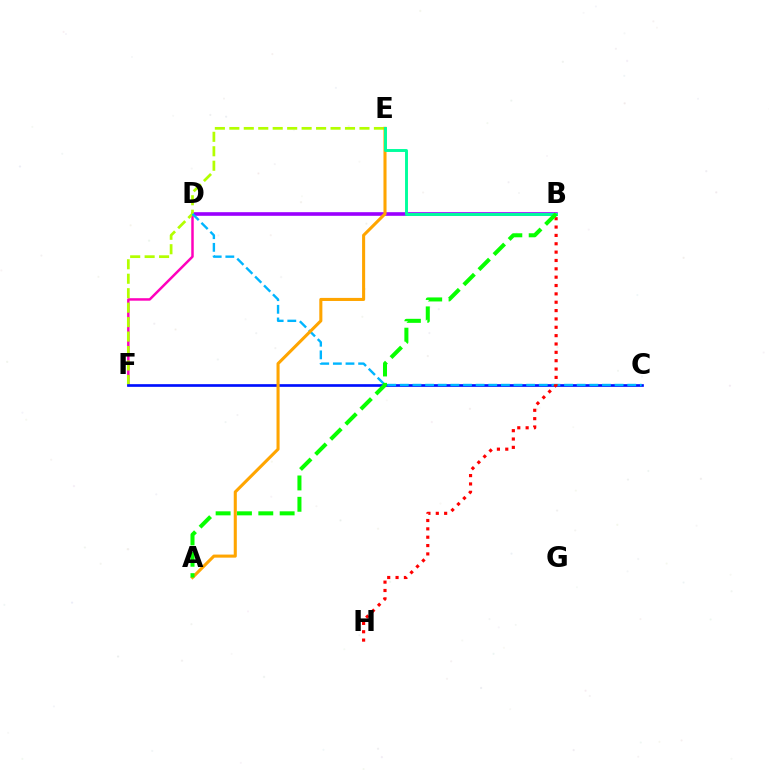{('B', 'D'): [{'color': '#9b00ff', 'line_style': 'solid', 'thickness': 2.61}], ('D', 'F'): [{'color': '#ff00bd', 'line_style': 'solid', 'thickness': 1.79}], ('E', 'F'): [{'color': '#b3ff00', 'line_style': 'dashed', 'thickness': 1.96}], ('C', 'F'): [{'color': '#0010ff', 'line_style': 'solid', 'thickness': 1.93}], ('C', 'D'): [{'color': '#00b5ff', 'line_style': 'dashed', 'thickness': 1.72}], ('A', 'E'): [{'color': '#ffa500', 'line_style': 'solid', 'thickness': 2.21}], ('B', 'H'): [{'color': '#ff0000', 'line_style': 'dotted', 'thickness': 2.27}], ('B', 'E'): [{'color': '#00ff9d', 'line_style': 'solid', 'thickness': 2.1}], ('A', 'B'): [{'color': '#08ff00', 'line_style': 'dashed', 'thickness': 2.9}]}